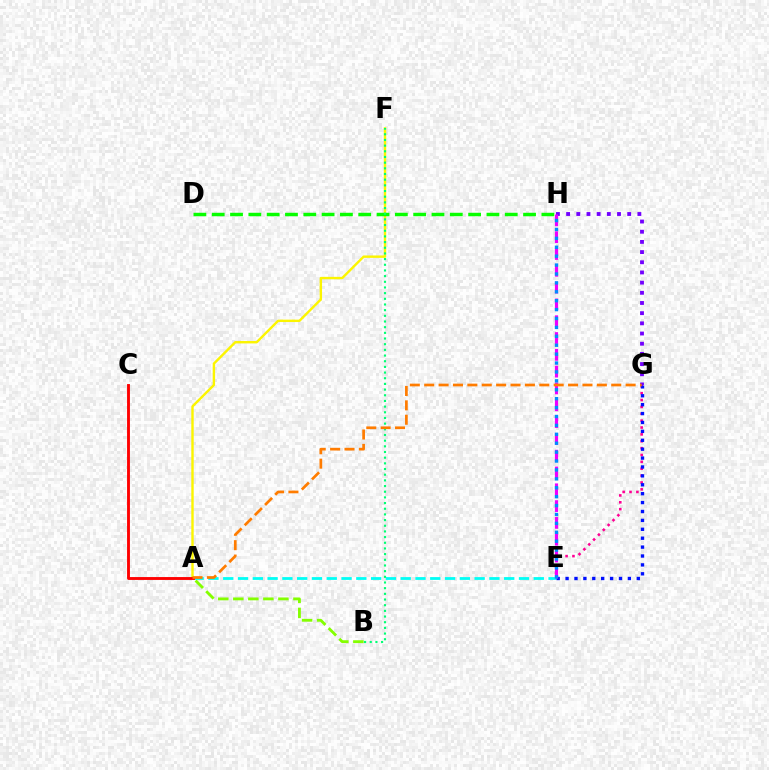{('G', 'H'): [{'color': '#7200ff', 'line_style': 'dotted', 'thickness': 2.77}], ('A', 'B'): [{'color': '#84ff00', 'line_style': 'dashed', 'thickness': 2.04}], ('A', 'E'): [{'color': '#00fff6', 'line_style': 'dashed', 'thickness': 2.01}], ('A', 'F'): [{'color': '#fcf500', 'line_style': 'solid', 'thickness': 1.73}], ('E', 'G'): [{'color': '#ff0094', 'line_style': 'dotted', 'thickness': 1.87}, {'color': '#0010ff', 'line_style': 'dotted', 'thickness': 2.42}], ('D', 'H'): [{'color': '#08ff00', 'line_style': 'dashed', 'thickness': 2.49}], ('E', 'H'): [{'color': '#ee00ff', 'line_style': 'dashed', 'thickness': 2.28}, {'color': '#008cff', 'line_style': 'dotted', 'thickness': 2.42}], ('B', 'F'): [{'color': '#00ff74', 'line_style': 'dotted', 'thickness': 1.54}], ('A', 'C'): [{'color': '#ff0000', 'line_style': 'solid', 'thickness': 2.07}], ('A', 'G'): [{'color': '#ff7c00', 'line_style': 'dashed', 'thickness': 1.95}]}